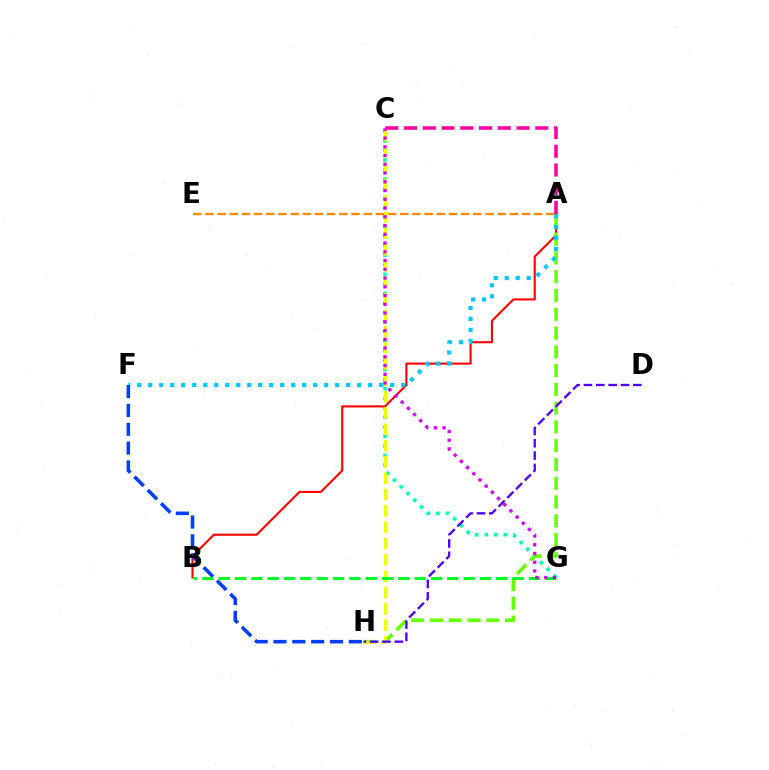{('C', 'G'): [{'color': '#00ffaf', 'line_style': 'dotted', 'thickness': 2.59}, {'color': '#d600ff', 'line_style': 'dotted', 'thickness': 2.38}], ('A', 'B'): [{'color': '#ff0000', 'line_style': 'solid', 'thickness': 1.52}], ('A', 'H'): [{'color': '#66ff00', 'line_style': 'dashed', 'thickness': 2.55}], ('C', 'H'): [{'color': '#eeff00', 'line_style': 'dashed', 'thickness': 2.22}], ('A', 'F'): [{'color': '#00c7ff', 'line_style': 'dotted', 'thickness': 2.99}], ('F', 'H'): [{'color': '#003fff', 'line_style': 'dashed', 'thickness': 2.56}], ('B', 'G'): [{'color': '#00ff27', 'line_style': 'dashed', 'thickness': 2.22}], ('A', 'C'): [{'color': '#ff00a0', 'line_style': 'dashed', 'thickness': 2.55}], ('D', 'H'): [{'color': '#4f00ff', 'line_style': 'dashed', 'thickness': 1.68}], ('A', 'E'): [{'color': '#ff8800', 'line_style': 'dashed', 'thickness': 1.65}]}